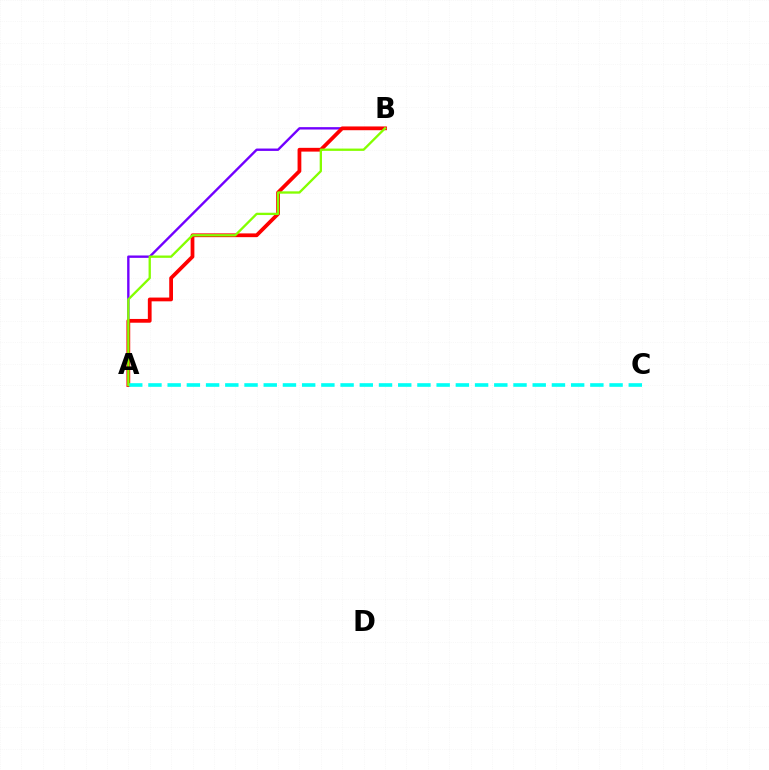{('A', 'B'): [{'color': '#7200ff', 'line_style': 'solid', 'thickness': 1.71}, {'color': '#ff0000', 'line_style': 'solid', 'thickness': 2.71}, {'color': '#84ff00', 'line_style': 'solid', 'thickness': 1.67}], ('A', 'C'): [{'color': '#00fff6', 'line_style': 'dashed', 'thickness': 2.61}]}